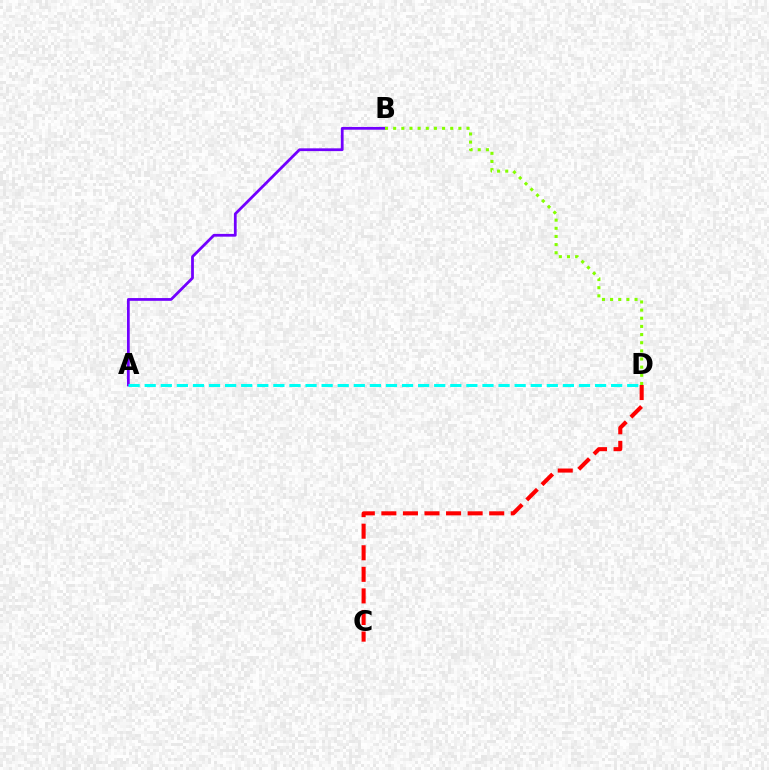{('A', 'B'): [{'color': '#7200ff', 'line_style': 'solid', 'thickness': 1.99}], ('C', 'D'): [{'color': '#ff0000', 'line_style': 'dashed', 'thickness': 2.93}], ('A', 'D'): [{'color': '#00fff6', 'line_style': 'dashed', 'thickness': 2.19}], ('B', 'D'): [{'color': '#84ff00', 'line_style': 'dotted', 'thickness': 2.21}]}